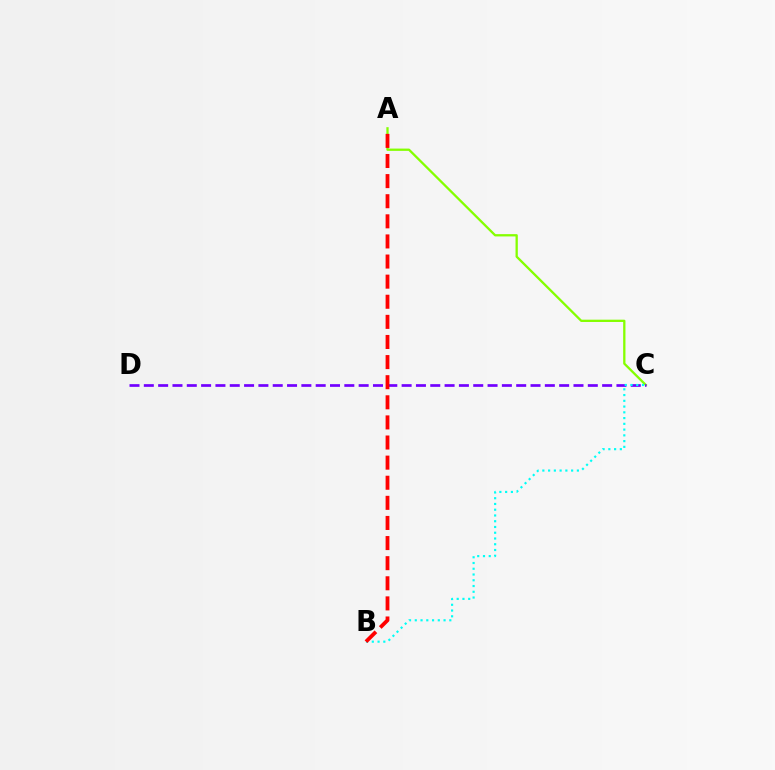{('A', 'C'): [{'color': '#84ff00', 'line_style': 'solid', 'thickness': 1.65}], ('C', 'D'): [{'color': '#7200ff', 'line_style': 'dashed', 'thickness': 1.95}], ('B', 'C'): [{'color': '#00fff6', 'line_style': 'dotted', 'thickness': 1.56}], ('A', 'B'): [{'color': '#ff0000', 'line_style': 'dashed', 'thickness': 2.73}]}